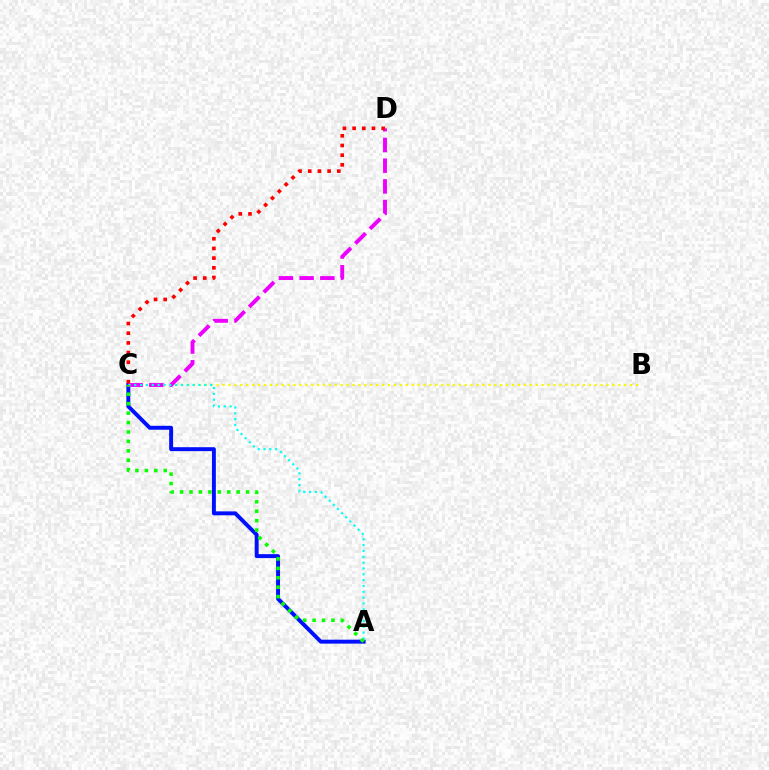{('B', 'C'): [{'color': '#fcf500', 'line_style': 'dotted', 'thickness': 1.6}], ('A', 'C'): [{'color': '#0010ff', 'line_style': 'solid', 'thickness': 2.83}, {'color': '#00fff6', 'line_style': 'dotted', 'thickness': 1.59}, {'color': '#08ff00', 'line_style': 'dotted', 'thickness': 2.56}], ('C', 'D'): [{'color': '#ee00ff', 'line_style': 'dashed', 'thickness': 2.81}, {'color': '#ff0000', 'line_style': 'dotted', 'thickness': 2.63}]}